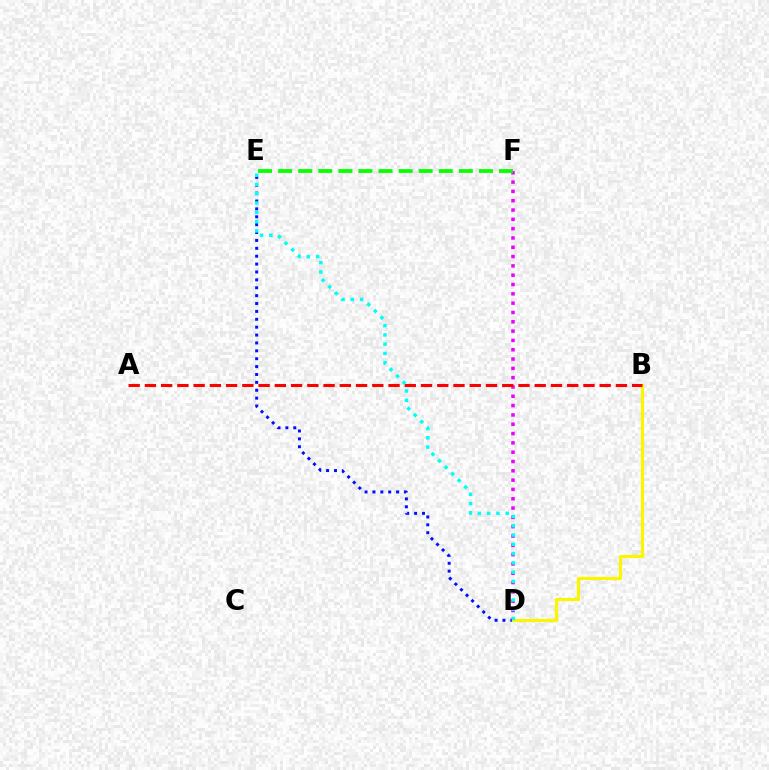{('D', 'F'): [{'color': '#ee00ff', 'line_style': 'dotted', 'thickness': 2.53}], ('D', 'E'): [{'color': '#0010ff', 'line_style': 'dotted', 'thickness': 2.14}, {'color': '#00fff6', 'line_style': 'dotted', 'thickness': 2.52}], ('B', 'D'): [{'color': '#fcf500', 'line_style': 'solid', 'thickness': 2.29}], ('E', 'F'): [{'color': '#08ff00', 'line_style': 'dashed', 'thickness': 2.73}], ('A', 'B'): [{'color': '#ff0000', 'line_style': 'dashed', 'thickness': 2.21}]}